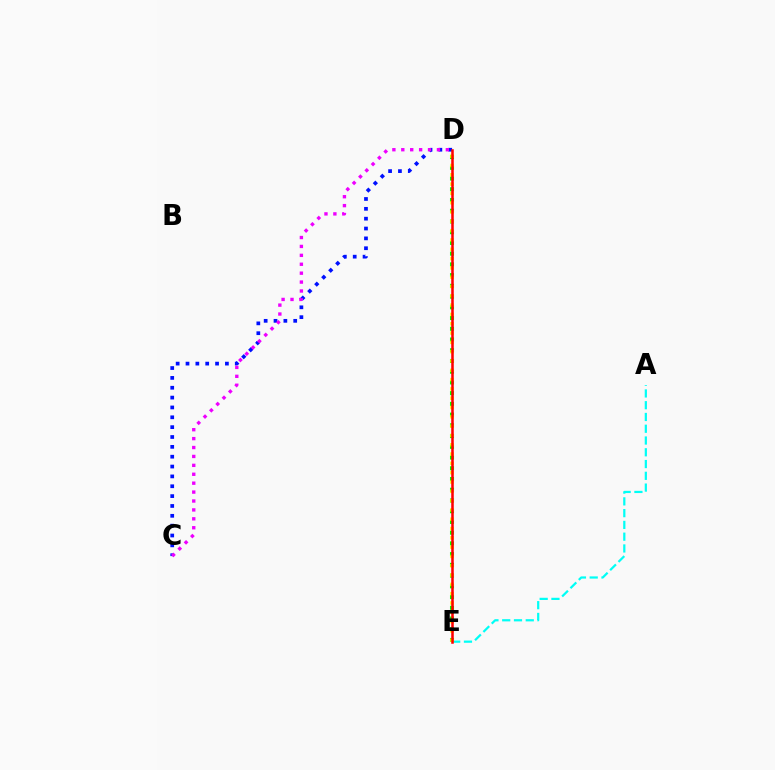{('A', 'E'): [{'color': '#00fff6', 'line_style': 'dashed', 'thickness': 1.6}], ('C', 'D'): [{'color': '#0010ff', 'line_style': 'dotted', 'thickness': 2.68}, {'color': '#ee00ff', 'line_style': 'dotted', 'thickness': 2.42}], ('D', 'E'): [{'color': '#08ff00', 'line_style': 'dotted', 'thickness': 2.92}, {'color': '#fcf500', 'line_style': 'dotted', 'thickness': 2.53}, {'color': '#ff0000', 'line_style': 'solid', 'thickness': 1.82}]}